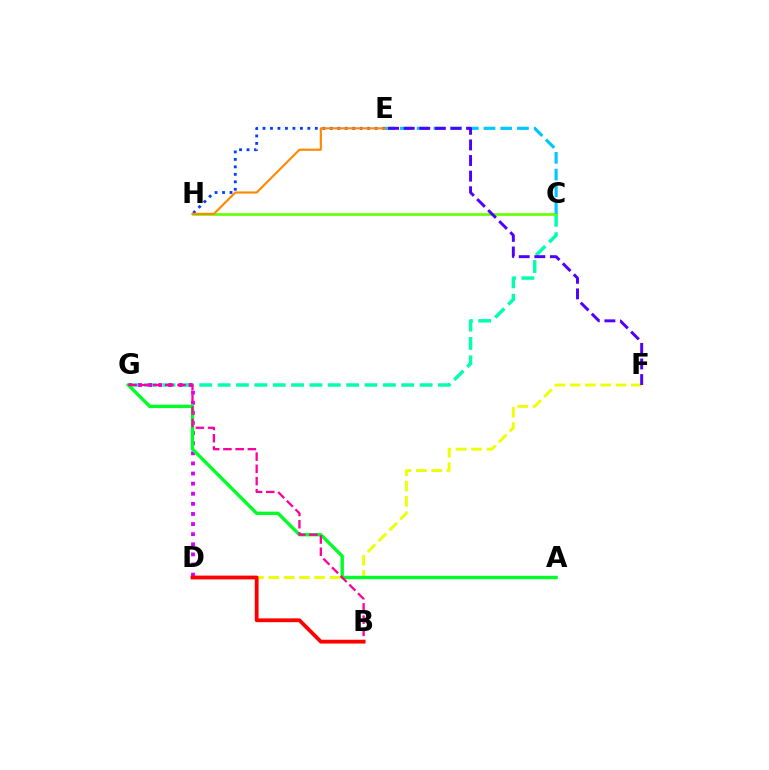{('C', 'G'): [{'color': '#00ffaf', 'line_style': 'dashed', 'thickness': 2.49}], ('D', 'G'): [{'color': '#d600ff', 'line_style': 'dotted', 'thickness': 2.75}], ('C', 'H'): [{'color': '#66ff00', 'line_style': 'solid', 'thickness': 1.91}], ('D', 'F'): [{'color': '#eeff00', 'line_style': 'dashed', 'thickness': 2.08}], ('A', 'G'): [{'color': '#00ff27', 'line_style': 'solid', 'thickness': 2.43}], ('B', 'G'): [{'color': '#ff00a0', 'line_style': 'dashed', 'thickness': 1.66}], ('C', 'E'): [{'color': '#00c7ff', 'line_style': 'dashed', 'thickness': 2.27}], ('E', 'H'): [{'color': '#003fff', 'line_style': 'dotted', 'thickness': 2.03}, {'color': '#ff8800', 'line_style': 'solid', 'thickness': 1.54}], ('B', 'D'): [{'color': '#ff0000', 'line_style': 'solid', 'thickness': 2.74}], ('E', 'F'): [{'color': '#4f00ff', 'line_style': 'dashed', 'thickness': 2.12}]}